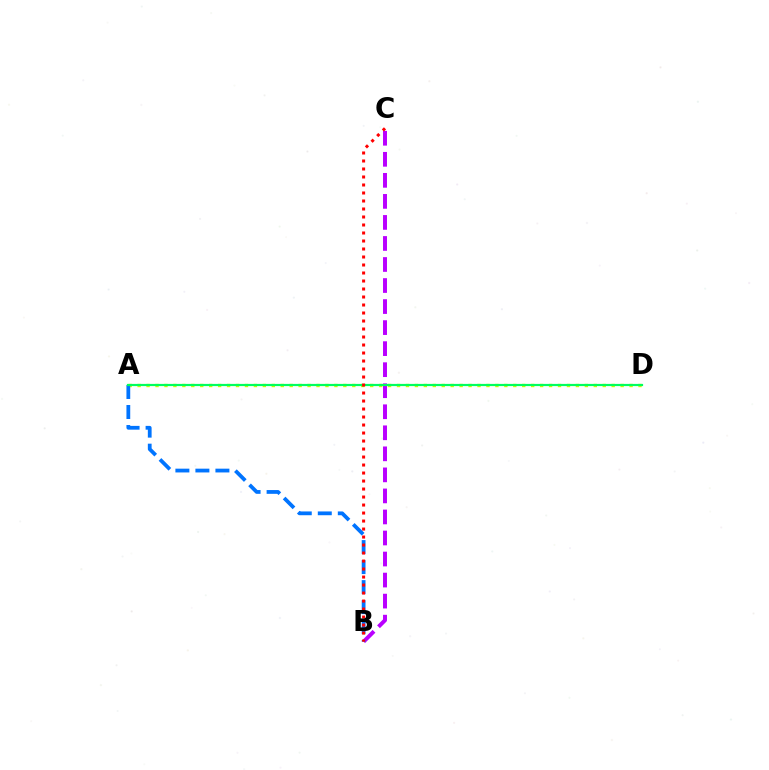{('B', 'C'): [{'color': '#b900ff', 'line_style': 'dashed', 'thickness': 2.86}, {'color': '#ff0000', 'line_style': 'dotted', 'thickness': 2.17}], ('A', 'D'): [{'color': '#d1ff00', 'line_style': 'dotted', 'thickness': 2.43}, {'color': '#00ff5c', 'line_style': 'solid', 'thickness': 1.59}], ('A', 'B'): [{'color': '#0074ff', 'line_style': 'dashed', 'thickness': 2.72}]}